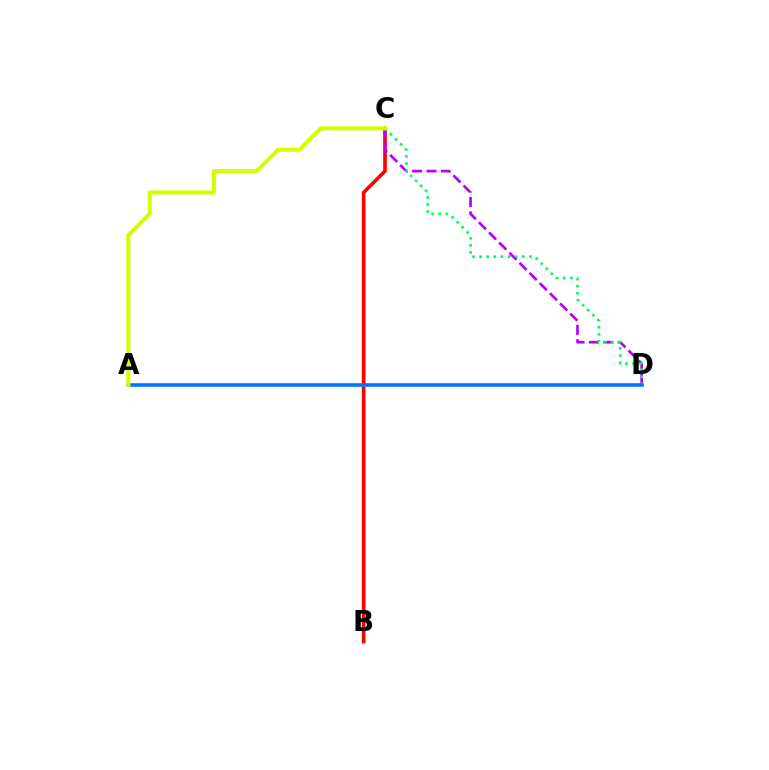{('B', 'C'): [{'color': '#ff0000', 'line_style': 'solid', 'thickness': 2.62}], ('C', 'D'): [{'color': '#b900ff', 'line_style': 'dashed', 'thickness': 1.95}, {'color': '#00ff5c', 'line_style': 'dotted', 'thickness': 1.93}], ('A', 'D'): [{'color': '#0074ff', 'line_style': 'solid', 'thickness': 2.61}], ('A', 'C'): [{'color': '#d1ff00', 'line_style': 'solid', 'thickness': 2.9}]}